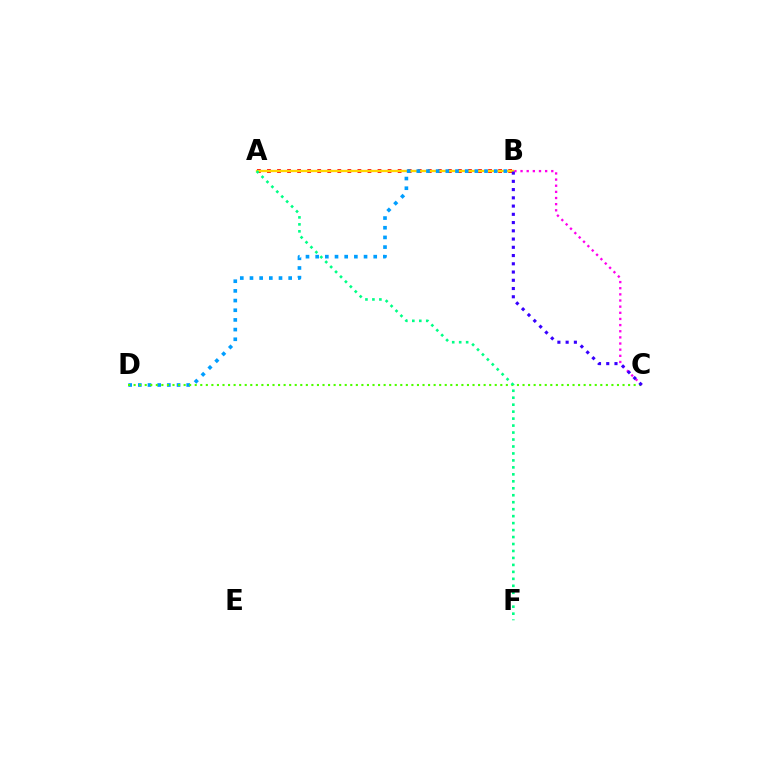{('A', 'B'): [{'color': '#ff0000', 'line_style': 'dotted', 'thickness': 2.73}, {'color': '#ffd500', 'line_style': 'solid', 'thickness': 1.65}], ('B', 'C'): [{'color': '#ff00ed', 'line_style': 'dotted', 'thickness': 1.67}, {'color': '#3700ff', 'line_style': 'dotted', 'thickness': 2.24}], ('B', 'D'): [{'color': '#009eff', 'line_style': 'dotted', 'thickness': 2.63}], ('C', 'D'): [{'color': '#4fff00', 'line_style': 'dotted', 'thickness': 1.51}], ('A', 'F'): [{'color': '#00ff86', 'line_style': 'dotted', 'thickness': 1.89}]}